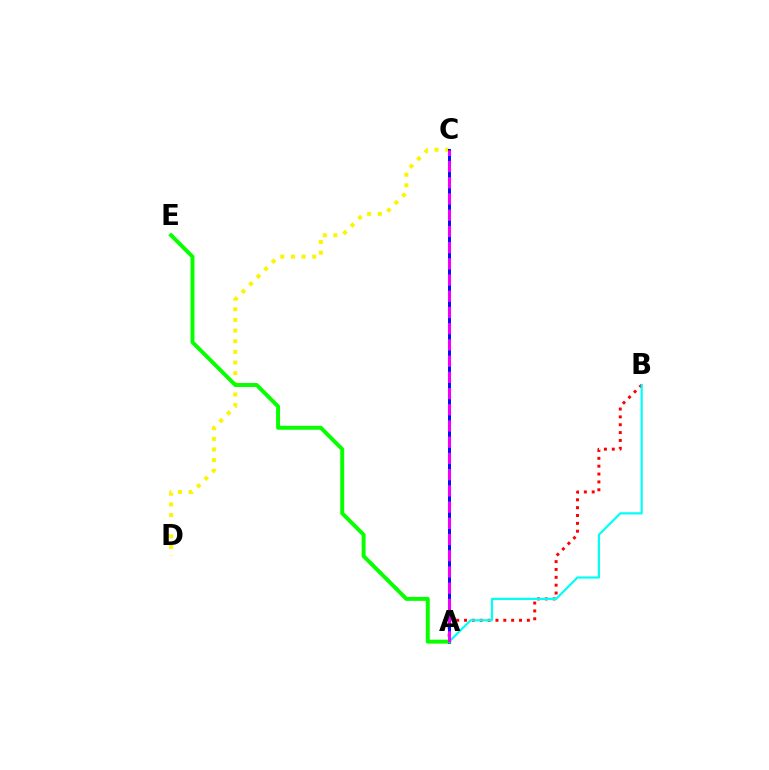{('C', 'D'): [{'color': '#fcf500', 'line_style': 'dotted', 'thickness': 2.89}], ('A', 'B'): [{'color': '#ff0000', 'line_style': 'dotted', 'thickness': 2.13}, {'color': '#00fff6', 'line_style': 'solid', 'thickness': 1.58}], ('A', 'C'): [{'color': '#0010ff', 'line_style': 'solid', 'thickness': 2.15}, {'color': '#ee00ff', 'line_style': 'dashed', 'thickness': 2.2}], ('A', 'E'): [{'color': '#08ff00', 'line_style': 'solid', 'thickness': 2.84}]}